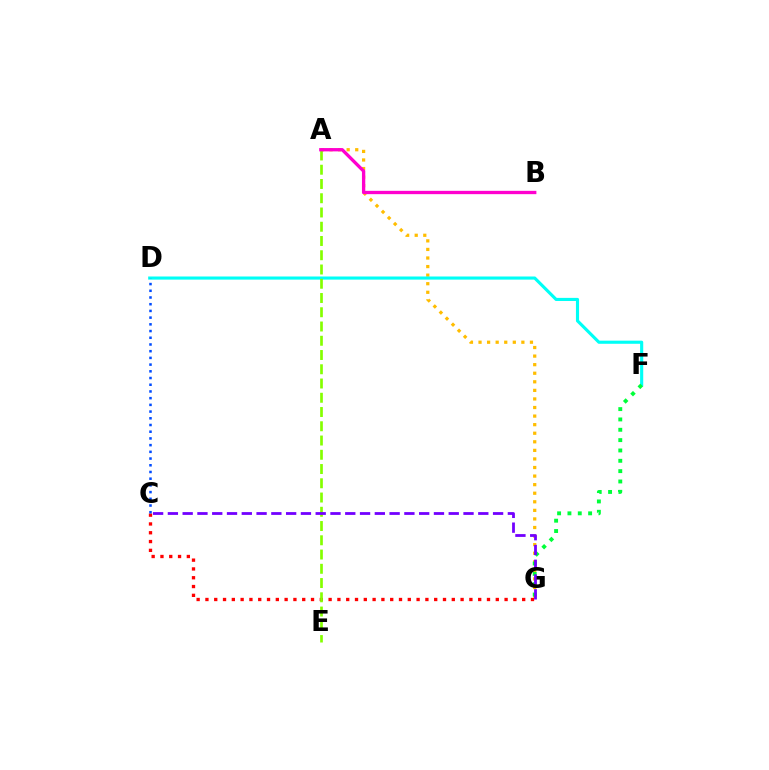{('C', 'G'): [{'color': '#ff0000', 'line_style': 'dotted', 'thickness': 2.39}, {'color': '#7200ff', 'line_style': 'dashed', 'thickness': 2.01}], ('A', 'G'): [{'color': '#ffbd00', 'line_style': 'dotted', 'thickness': 2.33}], ('D', 'F'): [{'color': '#00fff6', 'line_style': 'solid', 'thickness': 2.25}], ('C', 'D'): [{'color': '#004bff', 'line_style': 'dotted', 'thickness': 1.82}], ('F', 'G'): [{'color': '#00ff39', 'line_style': 'dotted', 'thickness': 2.81}], ('A', 'E'): [{'color': '#84ff00', 'line_style': 'dashed', 'thickness': 1.94}], ('A', 'B'): [{'color': '#ff00cf', 'line_style': 'solid', 'thickness': 2.39}]}